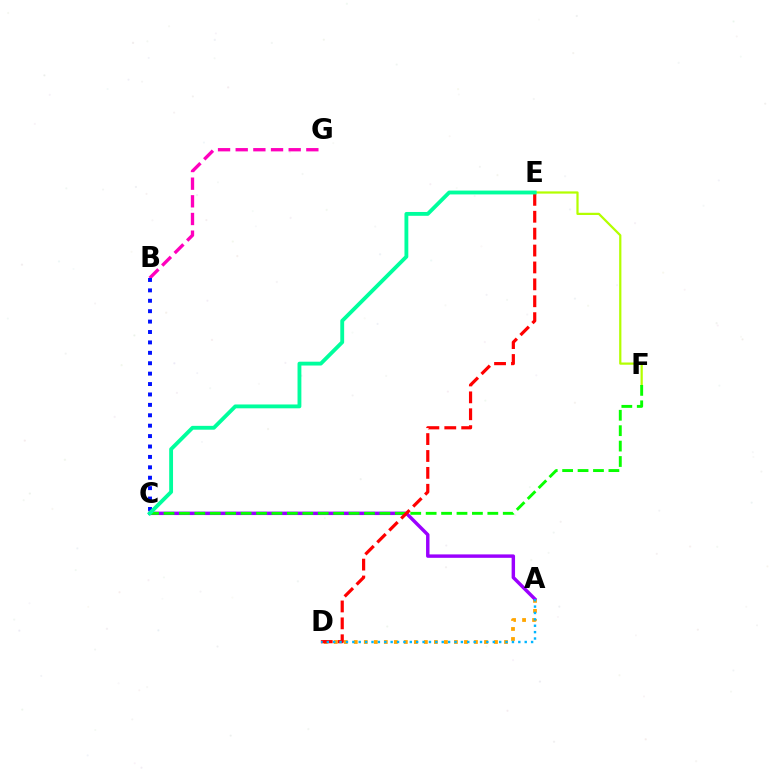{('A', 'D'): [{'color': '#ffa500', 'line_style': 'dotted', 'thickness': 2.72}, {'color': '#00b5ff', 'line_style': 'dotted', 'thickness': 1.73}], ('B', 'G'): [{'color': '#ff00bd', 'line_style': 'dashed', 'thickness': 2.4}], ('E', 'F'): [{'color': '#b3ff00', 'line_style': 'solid', 'thickness': 1.61}], ('B', 'C'): [{'color': '#0010ff', 'line_style': 'dotted', 'thickness': 2.83}], ('A', 'C'): [{'color': '#9b00ff', 'line_style': 'solid', 'thickness': 2.47}], ('C', 'F'): [{'color': '#08ff00', 'line_style': 'dashed', 'thickness': 2.09}], ('D', 'E'): [{'color': '#ff0000', 'line_style': 'dashed', 'thickness': 2.3}], ('C', 'E'): [{'color': '#00ff9d', 'line_style': 'solid', 'thickness': 2.77}]}